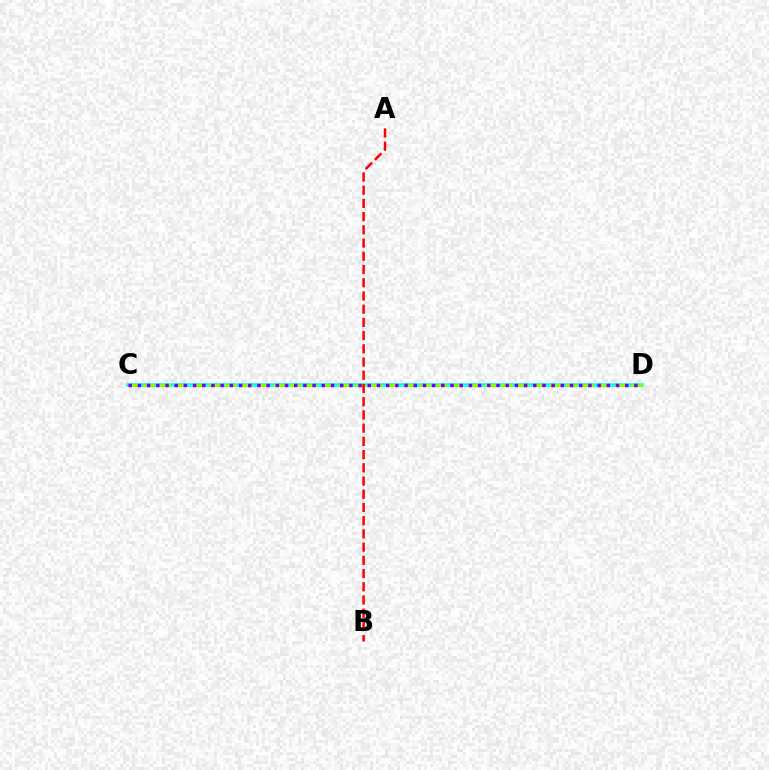{('C', 'D'): [{'color': '#00fff6', 'line_style': 'solid', 'thickness': 2.54}, {'color': '#84ff00', 'line_style': 'dashed', 'thickness': 2.21}, {'color': '#7200ff', 'line_style': 'dotted', 'thickness': 2.5}], ('A', 'B'): [{'color': '#ff0000', 'line_style': 'dashed', 'thickness': 1.8}]}